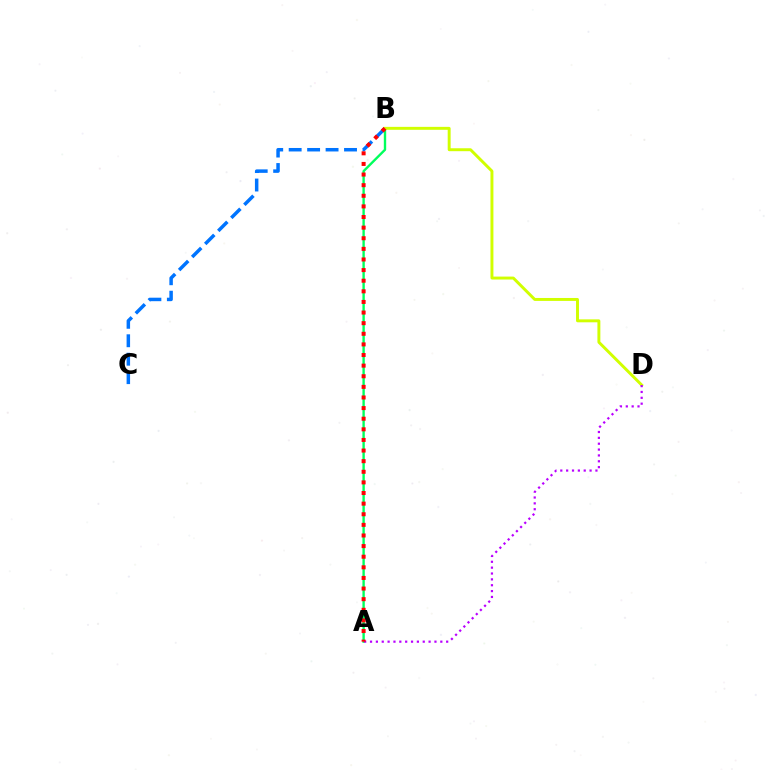{('B', 'C'): [{'color': '#0074ff', 'line_style': 'dashed', 'thickness': 2.51}], ('A', 'B'): [{'color': '#00ff5c', 'line_style': 'solid', 'thickness': 1.71}, {'color': '#ff0000', 'line_style': 'dotted', 'thickness': 2.88}], ('B', 'D'): [{'color': '#d1ff00', 'line_style': 'solid', 'thickness': 2.12}], ('A', 'D'): [{'color': '#b900ff', 'line_style': 'dotted', 'thickness': 1.59}]}